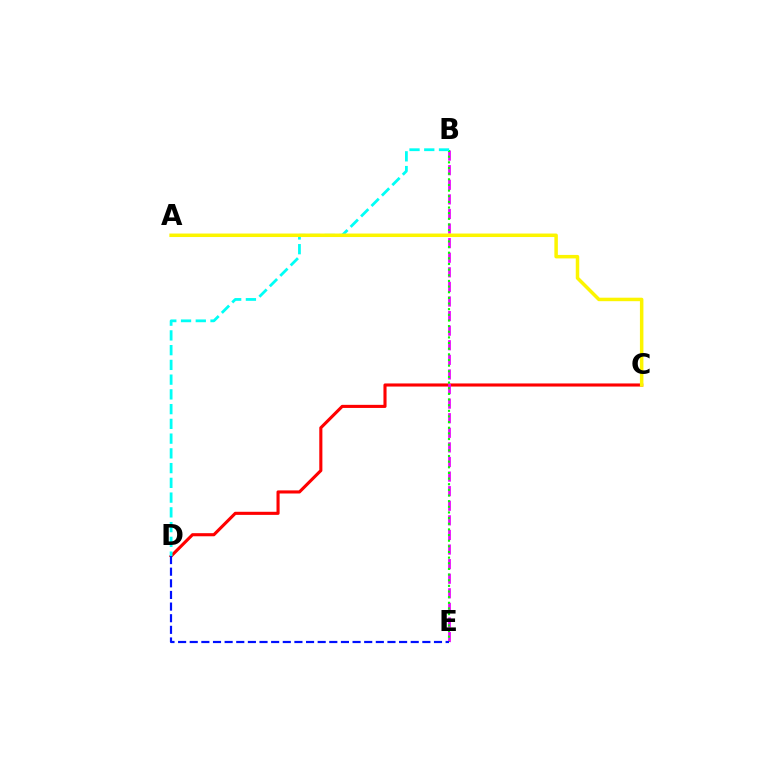{('C', 'D'): [{'color': '#ff0000', 'line_style': 'solid', 'thickness': 2.23}], ('B', 'E'): [{'color': '#ee00ff', 'line_style': 'dashed', 'thickness': 1.98}, {'color': '#08ff00', 'line_style': 'dotted', 'thickness': 1.53}], ('B', 'D'): [{'color': '#00fff6', 'line_style': 'dashed', 'thickness': 2.0}], ('A', 'C'): [{'color': '#fcf500', 'line_style': 'solid', 'thickness': 2.52}], ('D', 'E'): [{'color': '#0010ff', 'line_style': 'dashed', 'thickness': 1.58}]}